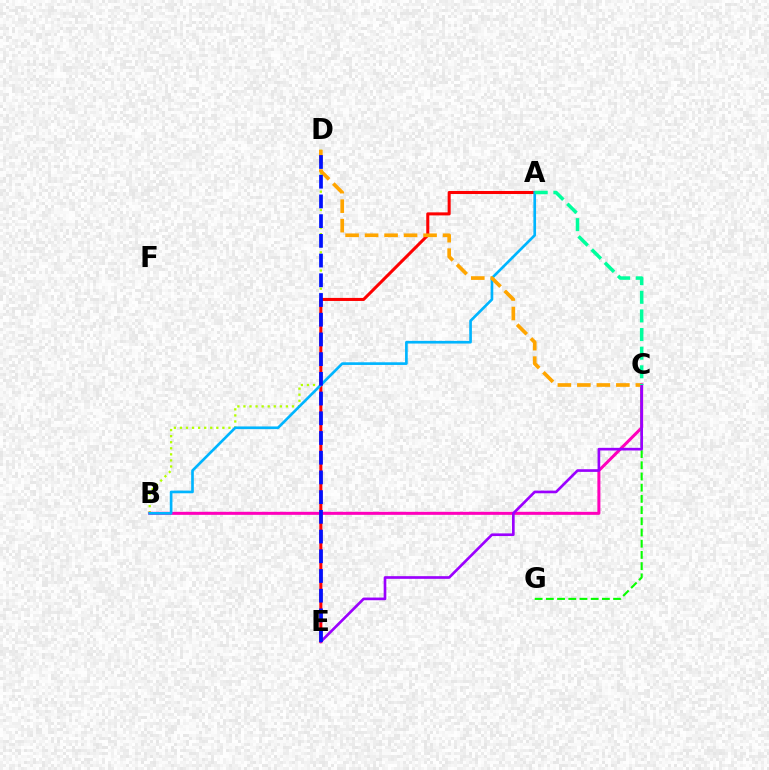{('B', 'D'): [{'color': '#b3ff00', 'line_style': 'dotted', 'thickness': 1.65}], ('A', 'E'): [{'color': '#ff0000', 'line_style': 'solid', 'thickness': 2.19}], ('B', 'C'): [{'color': '#ff00bd', 'line_style': 'solid', 'thickness': 2.18}], ('C', 'G'): [{'color': '#08ff00', 'line_style': 'dashed', 'thickness': 1.52}], ('A', 'B'): [{'color': '#00b5ff', 'line_style': 'solid', 'thickness': 1.92}], ('C', 'D'): [{'color': '#ffa500', 'line_style': 'dashed', 'thickness': 2.65}], ('C', 'E'): [{'color': '#9b00ff', 'line_style': 'solid', 'thickness': 1.92}], ('A', 'C'): [{'color': '#00ff9d', 'line_style': 'dashed', 'thickness': 2.53}], ('D', 'E'): [{'color': '#0010ff', 'line_style': 'dashed', 'thickness': 2.68}]}